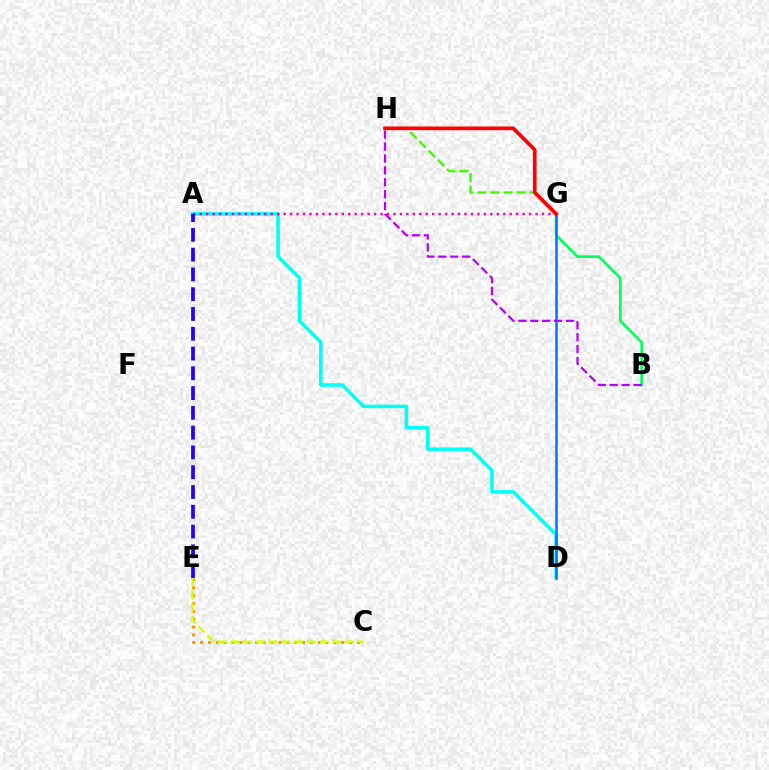{('C', 'E'): [{'color': '#ff9400', 'line_style': 'dotted', 'thickness': 2.13}, {'color': '#d1ff00', 'line_style': 'dashed', 'thickness': 1.73}], ('B', 'G'): [{'color': '#00ff5c', 'line_style': 'solid', 'thickness': 1.92}], ('A', 'D'): [{'color': '#00fff6', 'line_style': 'solid', 'thickness': 2.57}], ('D', 'G'): [{'color': '#0074ff', 'line_style': 'solid', 'thickness': 1.81}], ('G', 'H'): [{'color': '#3dff00', 'line_style': 'dashed', 'thickness': 1.78}, {'color': '#ff0000', 'line_style': 'solid', 'thickness': 2.65}], ('B', 'H'): [{'color': '#b900ff', 'line_style': 'dashed', 'thickness': 1.62}], ('A', 'G'): [{'color': '#ff00ac', 'line_style': 'dotted', 'thickness': 1.75}], ('A', 'E'): [{'color': '#2500ff', 'line_style': 'dashed', 'thickness': 2.69}]}